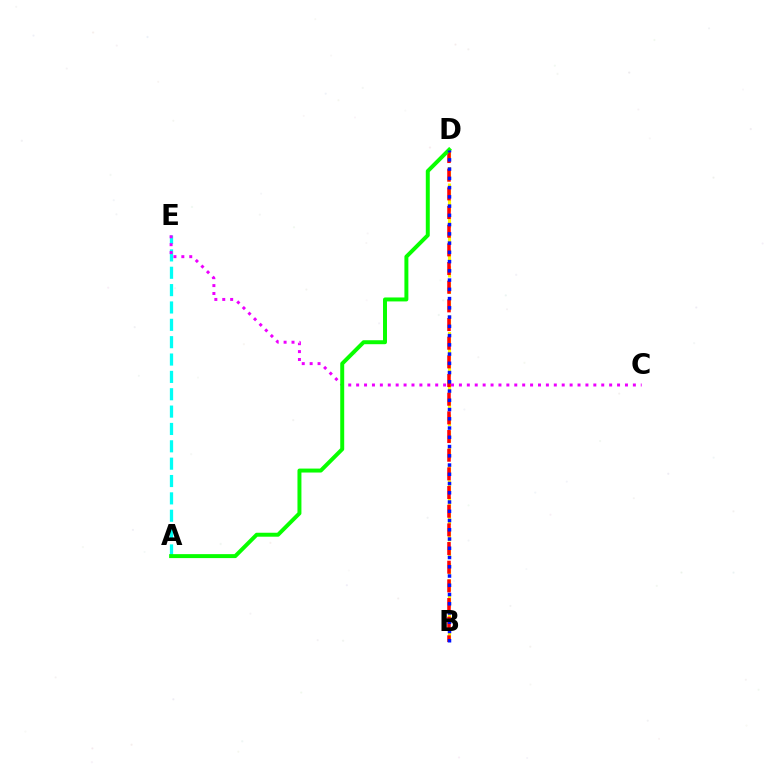{('A', 'E'): [{'color': '#00fff6', 'line_style': 'dashed', 'thickness': 2.36}], ('B', 'D'): [{'color': '#fcf500', 'line_style': 'dashed', 'thickness': 2.24}, {'color': '#ff0000', 'line_style': 'dashed', 'thickness': 2.54}, {'color': '#0010ff', 'line_style': 'dotted', 'thickness': 2.51}], ('C', 'E'): [{'color': '#ee00ff', 'line_style': 'dotted', 'thickness': 2.15}], ('A', 'D'): [{'color': '#08ff00', 'line_style': 'solid', 'thickness': 2.85}]}